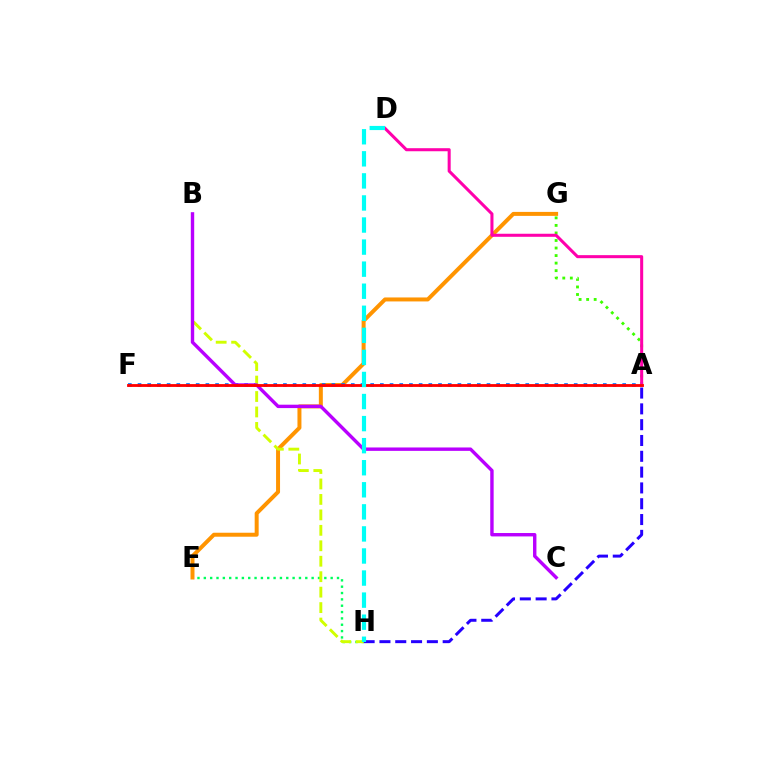{('E', 'H'): [{'color': '#00ff5c', 'line_style': 'dotted', 'thickness': 1.72}], ('A', 'H'): [{'color': '#2500ff', 'line_style': 'dashed', 'thickness': 2.15}], ('E', 'G'): [{'color': '#ff9400', 'line_style': 'solid', 'thickness': 2.86}], ('A', 'F'): [{'color': '#0074ff', 'line_style': 'dotted', 'thickness': 2.63}, {'color': '#ff0000', 'line_style': 'solid', 'thickness': 2.03}], ('A', 'G'): [{'color': '#3dff00', 'line_style': 'dotted', 'thickness': 2.05}], ('B', 'H'): [{'color': '#d1ff00', 'line_style': 'dashed', 'thickness': 2.1}], ('B', 'C'): [{'color': '#b900ff', 'line_style': 'solid', 'thickness': 2.45}], ('A', 'D'): [{'color': '#ff00ac', 'line_style': 'solid', 'thickness': 2.19}], ('D', 'H'): [{'color': '#00fff6', 'line_style': 'dashed', 'thickness': 3.0}]}